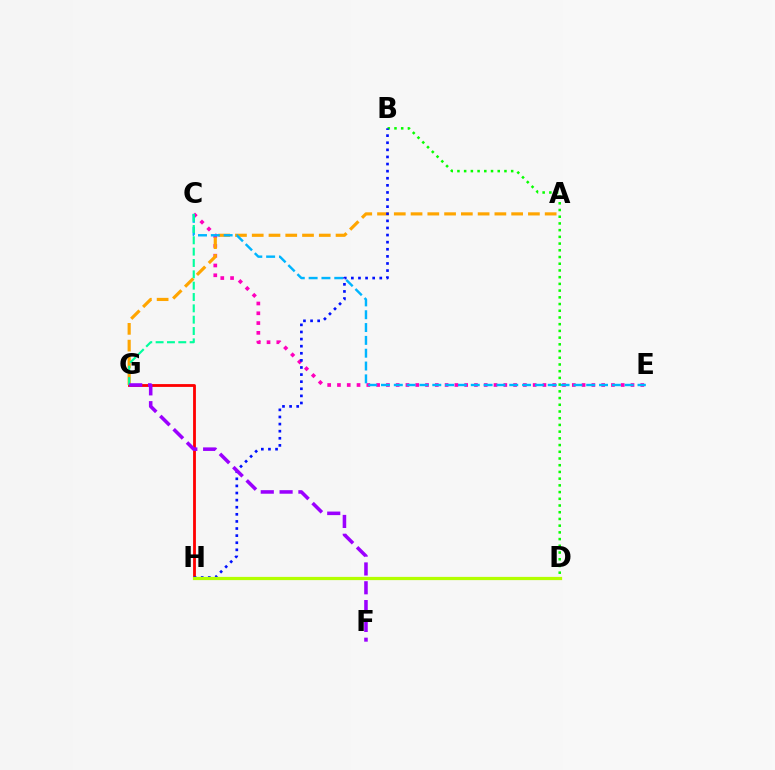{('B', 'D'): [{'color': '#08ff00', 'line_style': 'dotted', 'thickness': 1.82}], ('C', 'E'): [{'color': '#ff00bd', 'line_style': 'dotted', 'thickness': 2.66}, {'color': '#00b5ff', 'line_style': 'dashed', 'thickness': 1.74}], ('A', 'G'): [{'color': '#ffa500', 'line_style': 'dashed', 'thickness': 2.28}], ('G', 'H'): [{'color': '#ff0000', 'line_style': 'solid', 'thickness': 2.03}], ('C', 'G'): [{'color': '#00ff9d', 'line_style': 'dashed', 'thickness': 1.54}], ('B', 'H'): [{'color': '#0010ff', 'line_style': 'dotted', 'thickness': 1.93}], ('F', 'G'): [{'color': '#9b00ff', 'line_style': 'dashed', 'thickness': 2.56}], ('D', 'H'): [{'color': '#b3ff00', 'line_style': 'solid', 'thickness': 2.32}]}